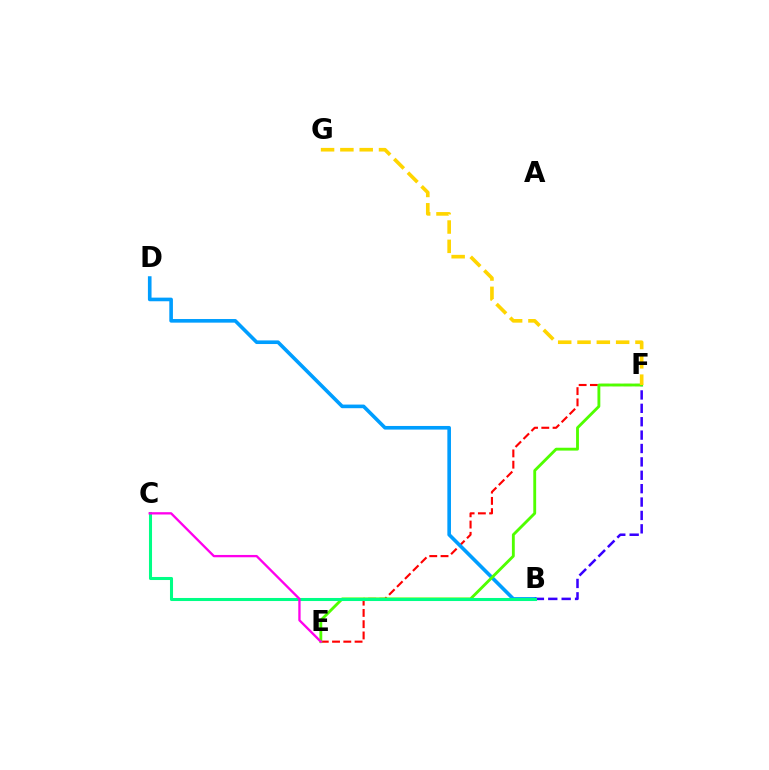{('E', 'F'): [{'color': '#ff0000', 'line_style': 'dashed', 'thickness': 1.53}, {'color': '#4fff00', 'line_style': 'solid', 'thickness': 2.05}], ('B', 'D'): [{'color': '#009eff', 'line_style': 'solid', 'thickness': 2.61}], ('B', 'F'): [{'color': '#3700ff', 'line_style': 'dashed', 'thickness': 1.82}], ('B', 'C'): [{'color': '#00ff86', 'line_style': 'solid', 'thickness': 2.2}], ('C', 'E'): [{'color': '#ff00ed', 'line_style': 'solid', 'thickness': 1.67}], ('F', 'G'): [{'color': '#ffd500', 'line_style': 'dashed', 'thickness': 2.62}]}